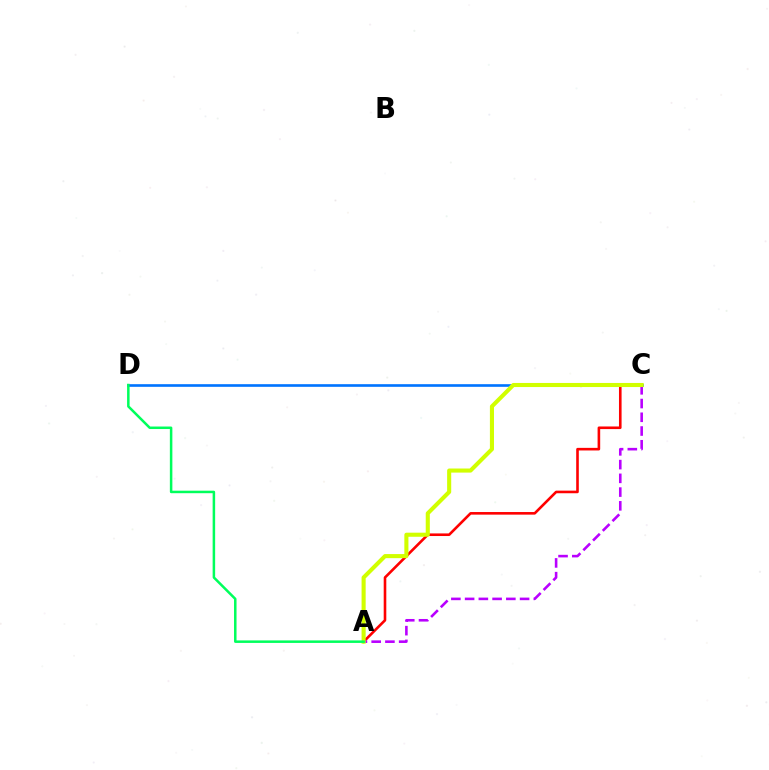{('A', 'C'): [{'color': '#ff0000', 'line_style': 'solid', 'thickness': 1.88}, {'color': '#b900ff', 'line_style': 'dashed', 'thickness': 1.87}, {'color': '#d1ff00', 'line_style': 'solid', 'thickness': 2.94}], ('C', 'D'): [{'color': '#0074ff', 'line_style': 'solid', 'thickness': 1.9}], ('A', 'D'): [{'color': '#00ff5c', 'line_style': 'solid', 'thickness': 1.81}]}